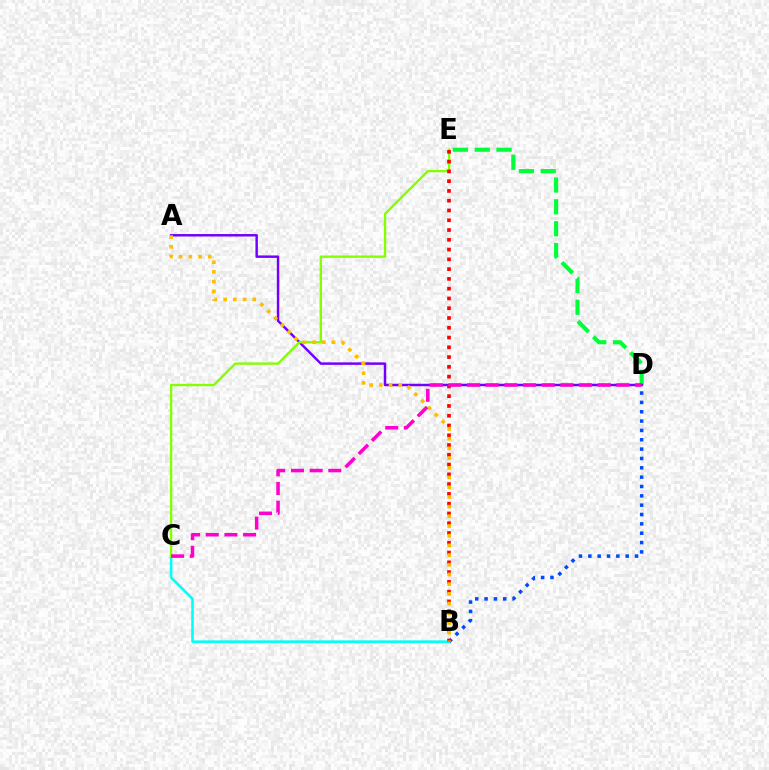{('B', 'C'): [{'color': '#00fff6', 'line_style': 'solid', 'thickness': 1.86}], ('B', 'D'): [{'color': '#004bff', 'line_style': 'dotted', 'thickness': 2.54}], ('D', 'E'): [{'color': '#00ff39', 'line_style': 'dashed', 'thickness': 2.97}], ('A', 'D'): [{'color': '#7200ff', 'line_style': 'solid', 'thickness': 1.77}], ('C', 'E'): [{'color': '#84ff00', 'line_style': 'solid', 'thickness': 1.7}], ('B', 'E'): [{'color': '#ff0000', 'line_style': 'dotted', 'thickness': 2.66}], ('A', 'B'): [{'color': '#ffbd00', 'line_style': 'dotted', 'thickness': 2.63}], ('C', 'D'): [{'color': '#ff00cf', 'line_style': 'dashed', 'thickness': 2.54}]}